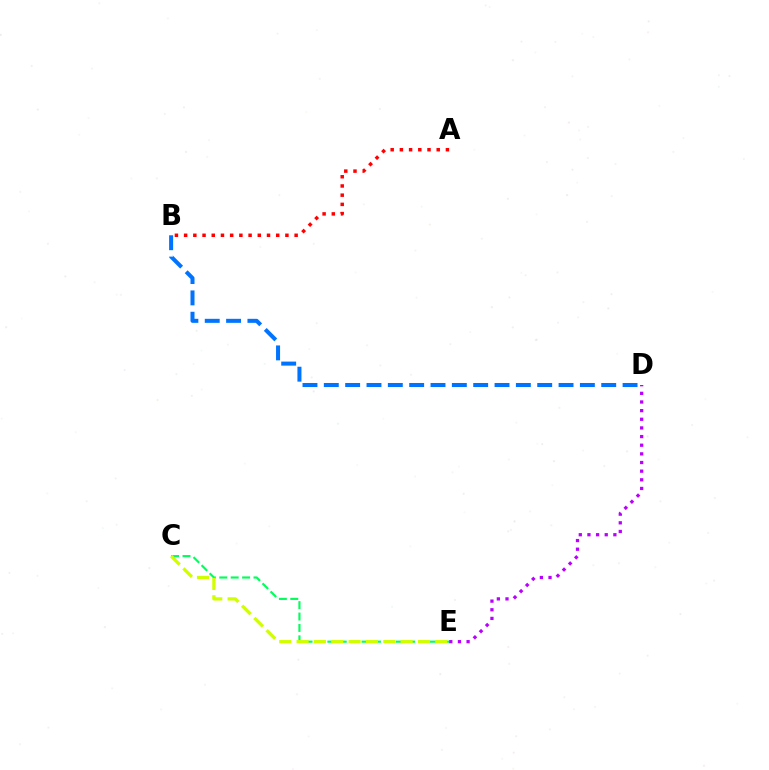{('B', 'D'): [{'color': '#0074ff', 'line_style': 'dashed', 'thickness': 2.9}], ('C', 'E'): [{'color': '#00ff5c', 'line_style': 'dashed', 'thickness': 1.55}, {'color': '#d1ff00', 'line_style': 'dashed', 'thickness': 2.36}], ('D', 'E'): [{'color': '#b900ff', 'line_style': 'dotted', 'thickness': 2.35}], ('A', 'B'): [{'color': '#ff0000', 'line_style': 'dotted', 'thickness': 2.5}]}